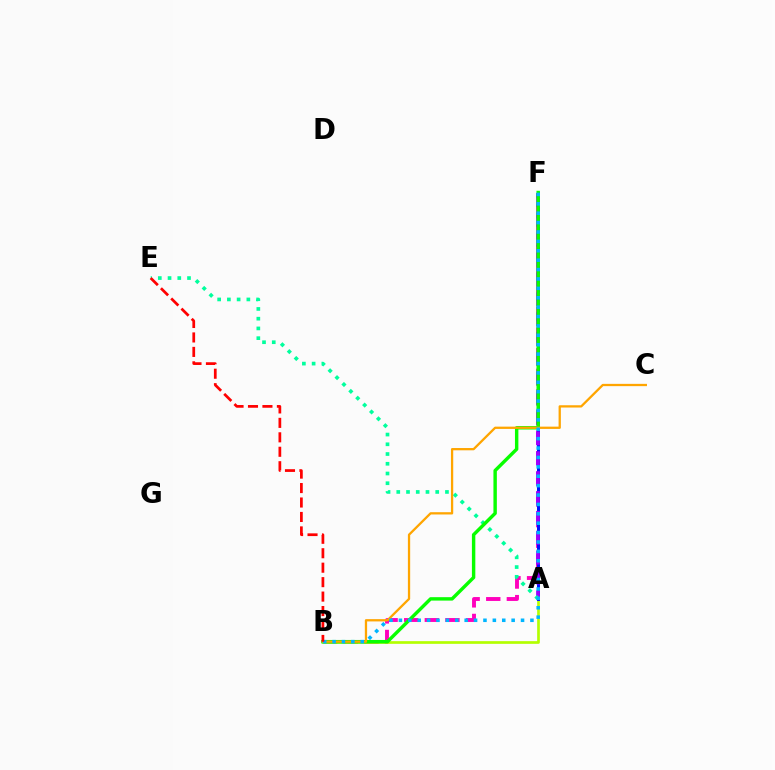{('B', 'F'): [{'color': '#ff00bd', 'line_style': 'dashed', 'thickness': 2.8}, {'color': '#08ff00', 'line_style': 'solid', 'thickness': 2.46}, {'color': '#00b5ff', 'line_style': 'dotted', 'thickness': 2.55}], ('A', 'B'): [{'color': '#b3ff00', 'line_style': 'solid', 'thickness': 1.94}], ('A', 'F'): [{'color': '#0010ff', 'line_style': 'solid', 'thickness': 2.15}, {'color': '#9b00ff', 'line_style': 'dashed', 'thickness': 2.7}], ('A', 'E'): [{'color': '#00ff9d', 'line_style': 'dotted', 'thickness': 2.65}], ('B', 'C'): [{'color': '#ffa500', 'line_style': 'solid', 'thickness': 1.64}], ('B', 'E'): [{'color': '#ff0000', 'line_style': 'dashed', 'thickness': 1.96}]}